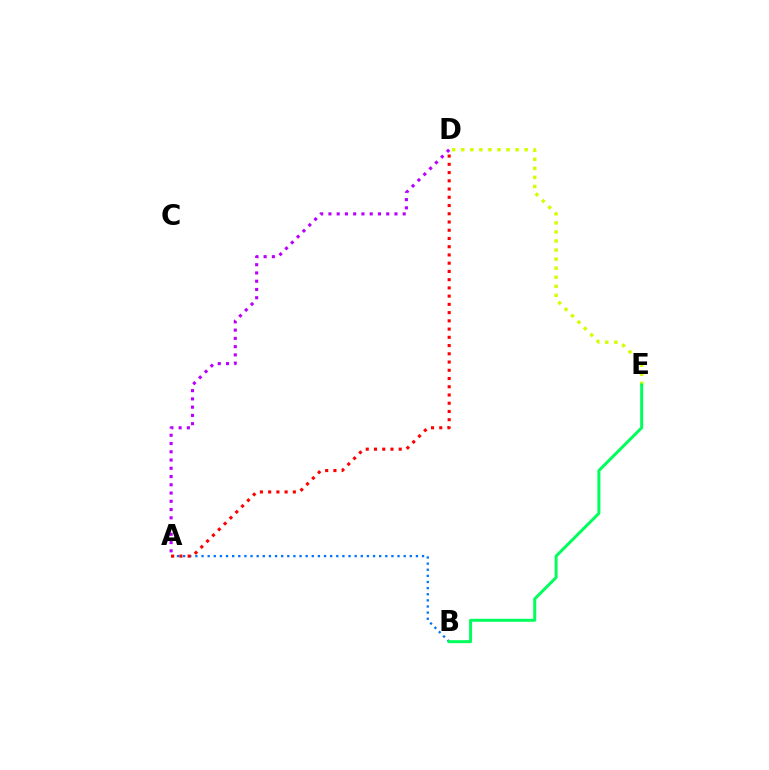{('D', 'E'): [{'color': '#d1ff00', 'line_style': 'dotted', 'thickness': 2.46}], ('A', 'D'): [{'color': '#b900ff', 'line_style': 'dotted', 'thickness': 2.24}, {'color': '#ff0000', 'line_style': 'dotted', 'thickness': 2.24}], ('A', 'B'): [{'color': '#0074ff', 'line_style': 'dotted', 'thickness': 1.66}], ('B', 'E'): [{'color': '#00ff5c', 'line_style': 'solid', 'thickness': 2.14}]}